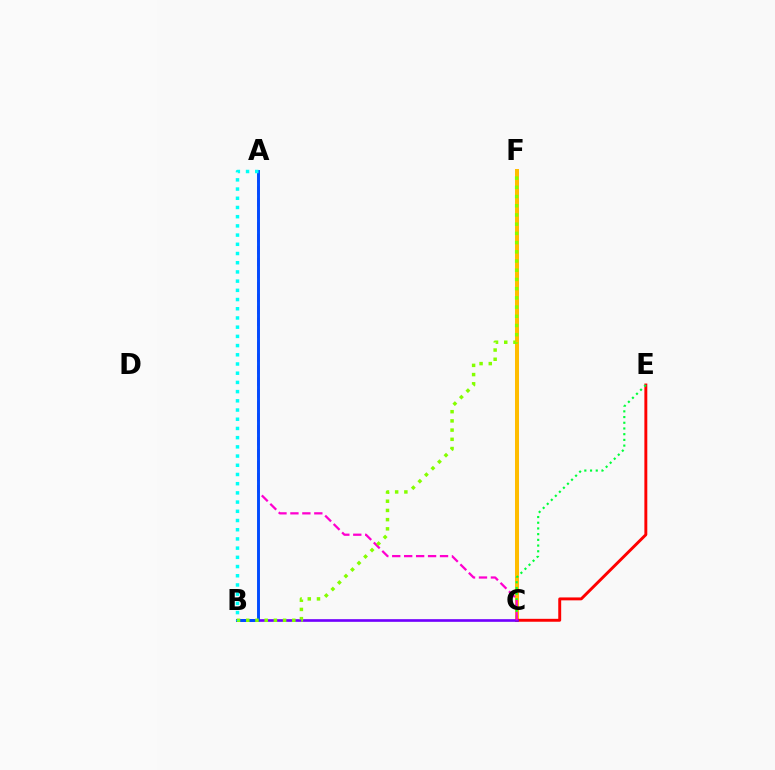{('C', 'F'): [{'color': '#ffbd00', 'line_style': 'solid', 'thickness': 2.89}], ('C', 'E'): [{'color': '#ff0000', 'line_style': 'solid', 'thickness': 2.1}, {'color': '#00ff39', 'line_style': 'dotted', 'thickness': 1.55}], ('B', 'C'): [{'color': '#7200ff', 'line_style': 'solid', 'thickness': 1.91}], ('A', 'C'): [{'color': '#ff00cf', 'line_style': 'dashed', 'thickness': 1.62}], ('A', 'B'): [{'color': '#004bff', 'line_style': 'solid', 'thickness': 2.1}, {'color': '#00fff6', 'line_style': 'dotted', 'thickness': 2.5}], ('B', 'F'): [{'color': '#84ff00', 'line_style': 'dotted', 'thickness': 2.5}]}